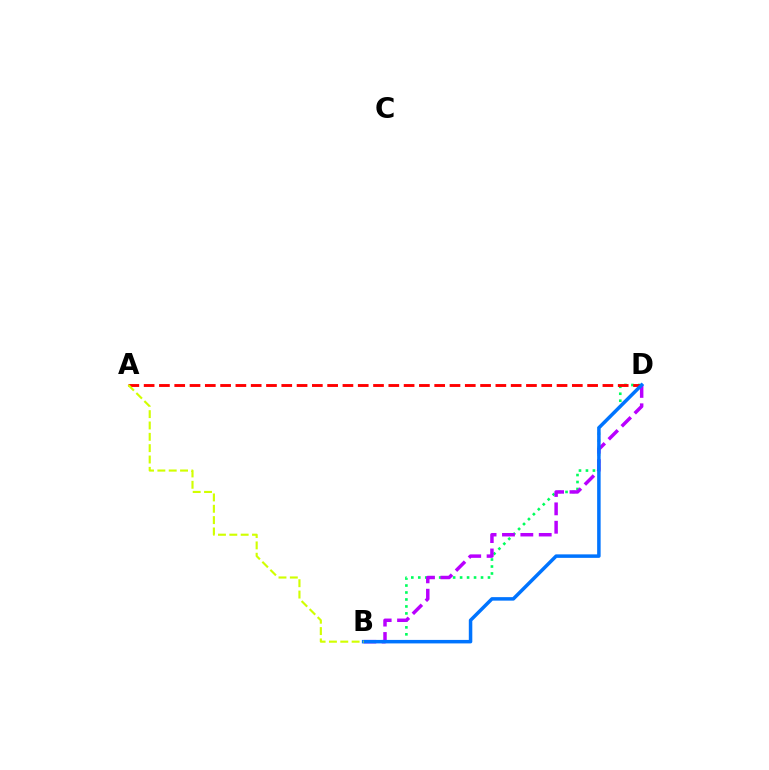{('B', 'D'): [{'color': '#00ff5c', 'line_style': 'dotted', 'thickness': 1.89}, {'color': '#b900ff', 'line_style': 'dashed', 'thickness': 2.5}, {'color': '#0074ff', 'line_style': 'solid', 'thickness': 2.52}], ('A', 'D'): [{'color': '#ff0000', 'line_style': 'dashed', 'thickness': 2.08}], ('A', 'B'): [{'color': '#d1ff00', 'line_style': 'dashed', 'thickness': 1.54}]}